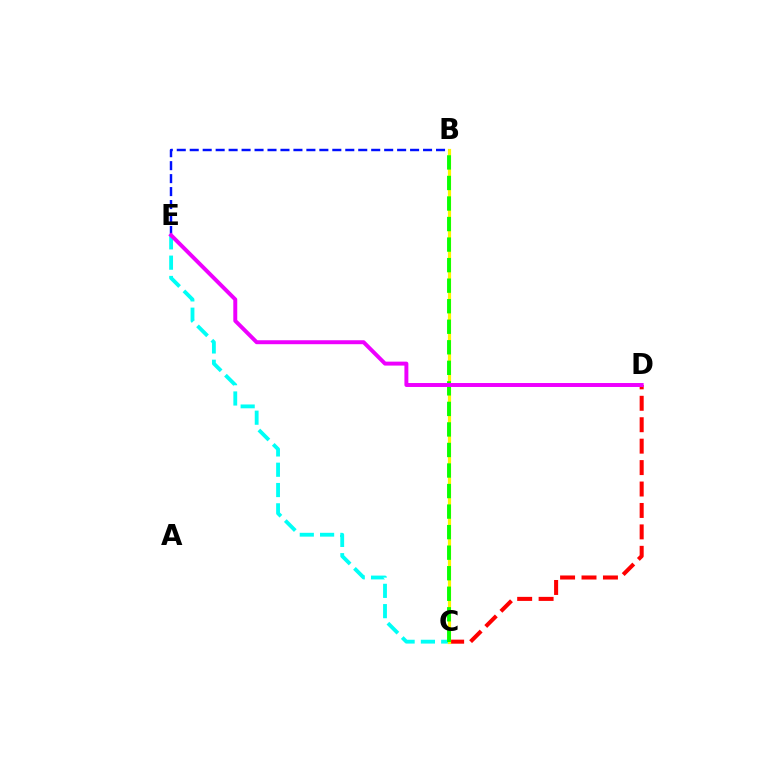{('C', 'D'): [{'color': '#ff0000', 'line_style': 'dashed', 'thickness': 2.91}], ('C', 'E'): [{'color': '#00fff6', 'line_style': 'dashed', 'thickness': 2.76}], ('B', 'C'): [{'color': '#fcf500', 'line_style': 'solid', 'thickness': 2.3}, {'color': '#08ff00', 'line_style': 'dashed', 'thickness': 2.79}], ('B', 'E'): [{'color': '#0010ff', 'line_style': 'dashed', 'thickness': 1.76}], ('D', 'E'): [{'color': '#ee00ff', 'line_style': 'solid', 'thickness': 2.85}]}